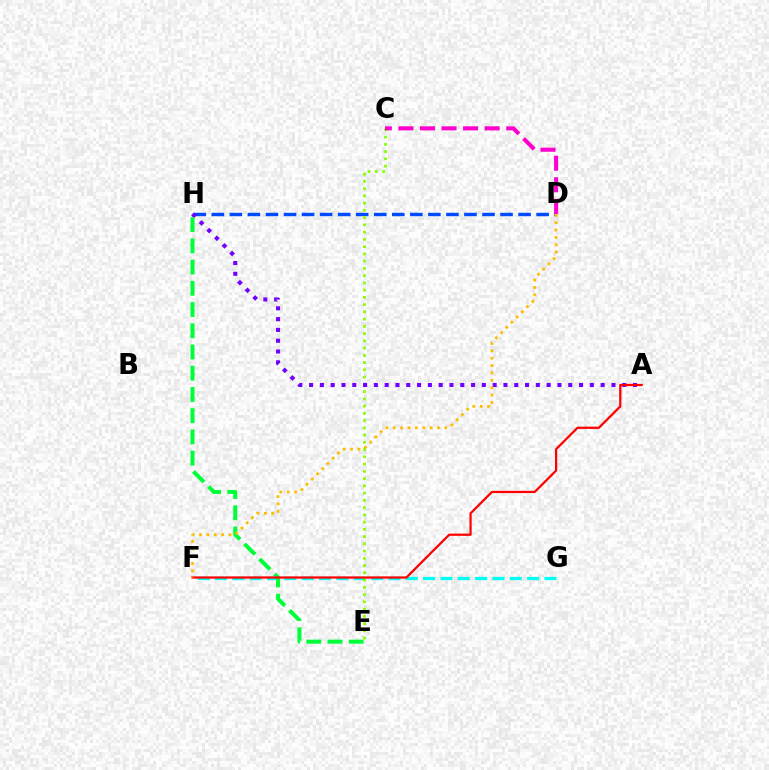{('F', 'G'): [{'color': '#00fff6', 'line_style': 'dashed', 'thickness': 2.36}], ('D', 'H'): [{'color': '#004bff', 'line_style': 'dashed', 'thickness': 2.45}], ('C', 'E'): [{'color': '#84ff00', 'line_style': 'dotted', 'thickness': 1.97}], ('A', 'H'): [{'color': '#7200ff', 'line_style': 'dotted', 'thickness': 2.93}], ('E', 'H'): [{'color': '#00ff39', 'line_style': 'dashed', 'thickness': 2.88}], ('A', 'F'): [{'color': '#ff0000', 'line_style': 'solid', 'thickness': 1.61}], ('D', 'F'): [{'color': '#ffbd00', 'line_style': 'dotted', 'thickness': 2.0}], ('C', 'D'): [{'color': '#ff00cf', 'line_style': 'dashed', 'thickness': 2.93}]}